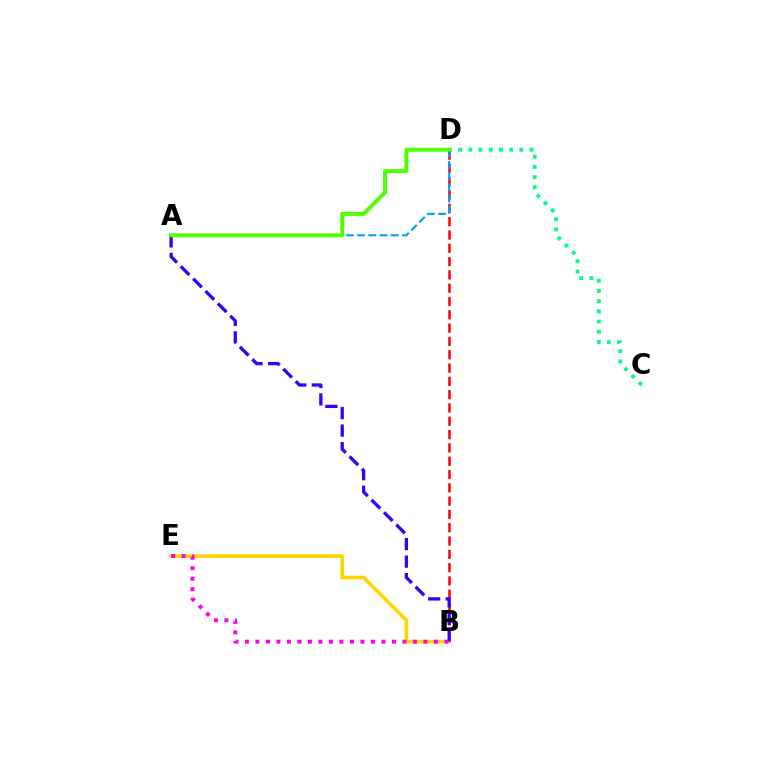{('B', 'E'): [{'color': '#ffd500', 'line_style': 'solid', 'thickness': 2.6}, {'color': '#ff00ed', 'line_style': 'dotted', 'thickness': 2.85}], ('C', 'D'): [{'color': '#00ff86', 'line_style': 'dotted', 'thickness': 2.77}], ('B', 'D'): [{'color': '#ff0000', 'line_style': 'dashed', 'thickness': 1.81}], ('A', 'B'): [{'color': '#3700ff', 'line_style': 'dashed', 'thickness': 2.38}], ('A', 'D'): [{'color': '#009eff', 'line_style': 'dashed', 'thickness': 1.53}, {'color': '#4fff00', 'line_style': 'solid', 'thickness': 2.83}]}